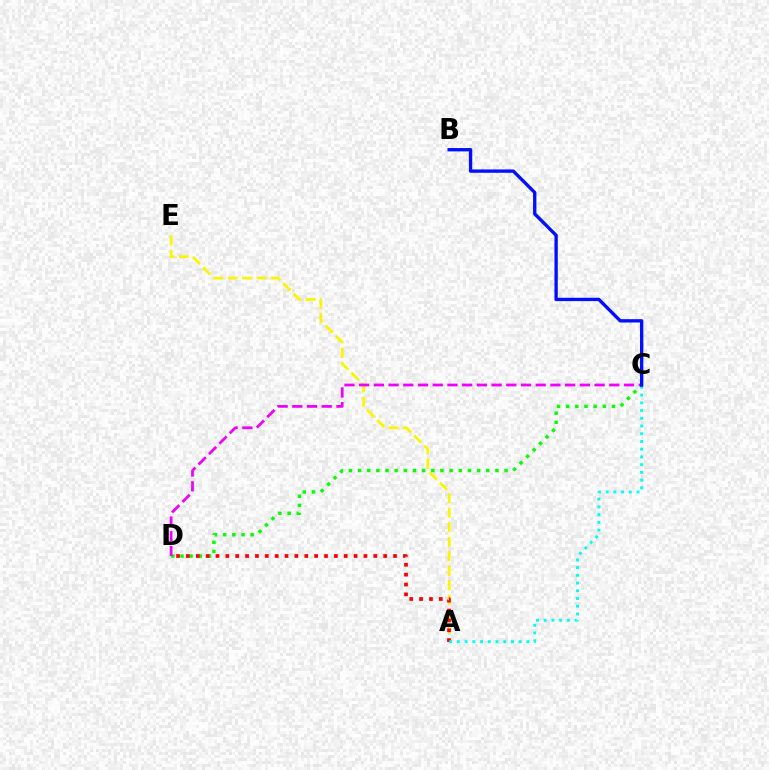{('A', 'E'): [{'color': '#fcf500', 'line_style': 'dashed', 'thickness': 1.96}], ('C', 'D'): [{'color': '#08ff00', 'line_style': 'dotted', 'thickness': 2.49}, {'color': '#ee00ff', 'line_style': 'dashed', 'thickness': 2.0}], ('A', 'D'): [{'color': '#ff0000', 'line_style': 'dotted', 'thickness': 2.68}], ('A', 'C'): [{'color': '#00fff6', 'line_style': 'dotted', 'thickness': 2.1}], ('B', 'C'): [{'color': '#0010ff', 'line_style': 'solid', 'thickness': 2.41}]}